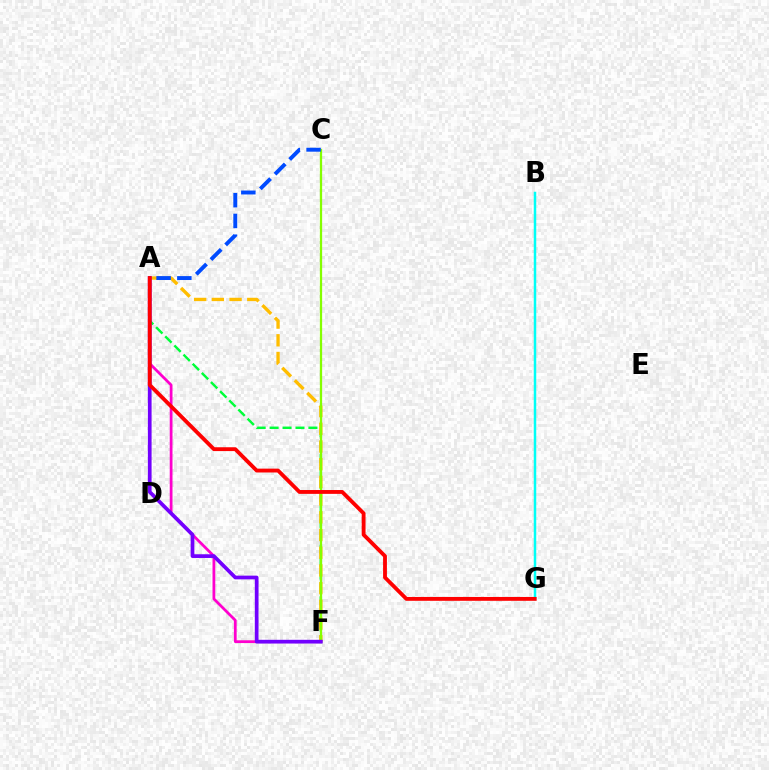{('A', 'F'): [{'color': '#00ff39', 'line_style': 'dashed', 'thickness': 1.76}, {'color': '#ffbd00', 'line_style': 'dashed', 'thickness': 2.4}, {'color': '#ff00cf', 'line_style': 'solid', 'thickness': 1.99}, {'color': '#7200ff', 'line_style': 'solid', 'thickness': 2.68}], ('C', 'F'): [{'color': '#84ff00', 'line_style': 'solid', 'thickness': 1.63}], ('B', 'G'): [{'color': '#00fff6', 'line_style': 'solid', 'thickness': 1.79}], ('A', 'C'): [{'color': '#004bff', 'line_style': 'dashed', 'thickness': 2.82}], ('A', 'G'): [{'color': '#ff0000', 'line_style': 'solid', 'thickness': 2.76}]}